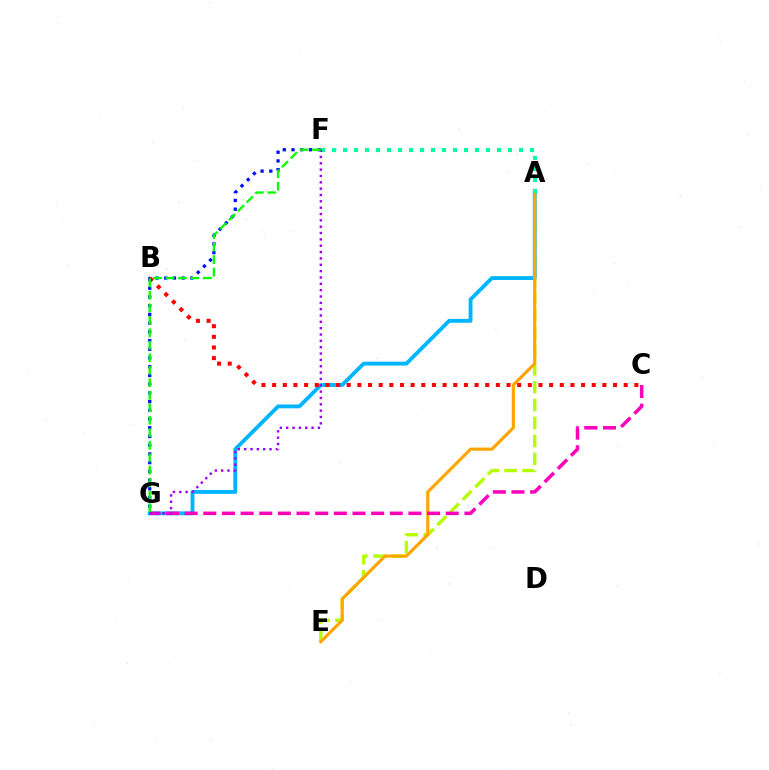{('A', 'E'): [{'color': '#b3ff00', 'line_style': 'dashed', 'thickness': 2.43}, {'color': '#ffa500', 'line_style': 'solid', 'thickness': 2.27}], ('A', 'G'): [{'color': '#00b5ff', 'line_style': 'solid', 'thickness': 2.77}], ('C', 'G'): [{'color': '#ff00bd', 'line_style': 'dashed', 'thickness': 2.53}], ('B', 'C'): [{'color': '#ff0000', 'line_style': 'dotted', 'thickness': 2.89}], ('F', 'G'): [{'color': '#0010ff', 'line_style': 'dotted', 'thickness': 2.37}, {'color': '#9b00ff', 'line_style': 'dotted', 'thickness': 1.72}, {'color': '#08ff00', 'line_style': 'dashed', 'thickness': 1.7}], ('A', 'F'): [{'color': '#00ff9d', 'line_style': 'dotted', 'thickness': 2.99}]}